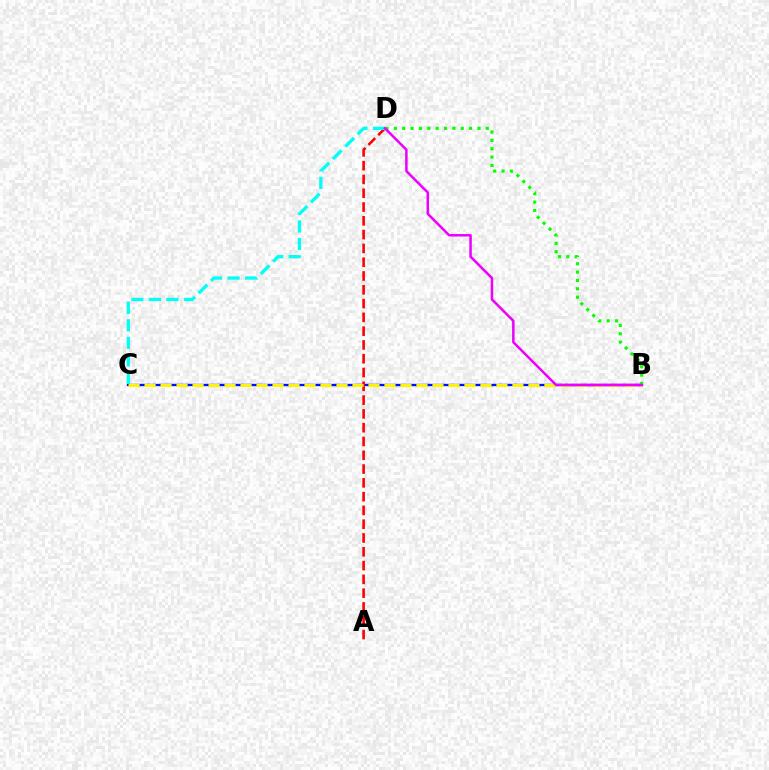{('B', 'C'): [{'color': '#0010ff', 'line_style': 'solid', 'thickness': 1.68}, {'color': '#fcf500', 'line_style': 'dashed', 'thickness': 2.17}], ('A', 'D'): [{'color': '#ff0000', 'line_style': 'dashed', 'thickness': 1.87}], ('C', 'D'): [{'color': '#00fff6', 'line_style': 'dashed', 'thickness': 2.38}], ('B', 'D'): [{'color': '#08ff00', 'line_style': 'dotted', 'thickness': 2.27}, {'color': '#ee00ff', 'line_style': 'solid', 'thickness': 1.81}]}